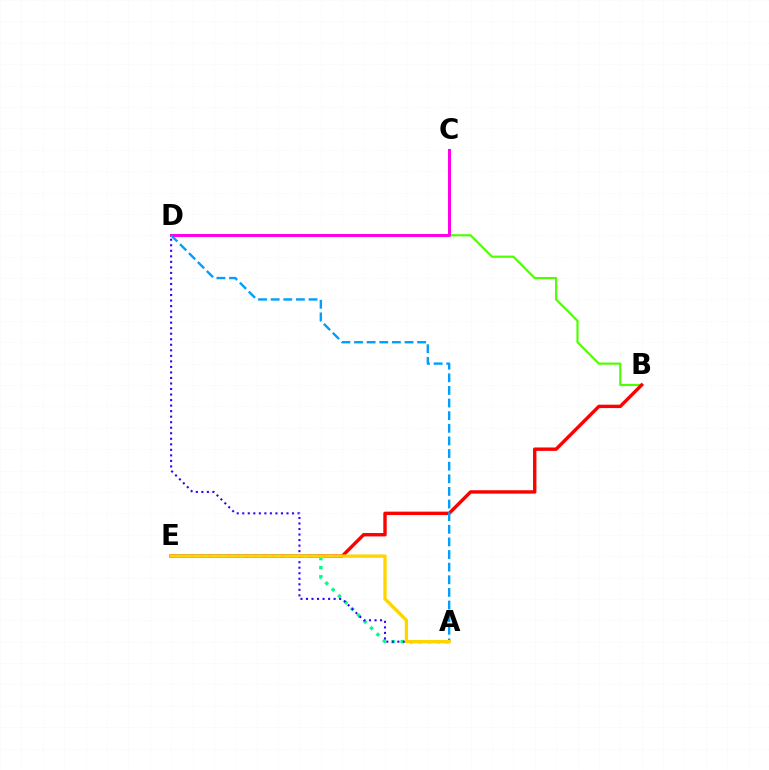{('B', 'D'): [{'color': '#4fff00', 'line_style': 'solid', 'thickness': 1.56}], ('B', 'E'): [{'color': '#ff0000', 'line_style': 'solid', 'thickness': 2.44}], ('A', 'E'): [{'color': '#00ff86', 'line_style': 'dotted', 'thickness': 2.46}, {'color': '#ffd500', 'line_style': 'solid', 'thickness': 2.39}], ('A', 'D'): [{'color': '#3700ff', 'line_style': 'dotted', 'thickness': 1.5}, {'color': '#009eff', 'line_style': 'dashed', 'thickness': 1.71}], ('C', 'D'): [{'color': '#ff00ed', 'line_style': 'solid', 'thickness': 2.18}]}